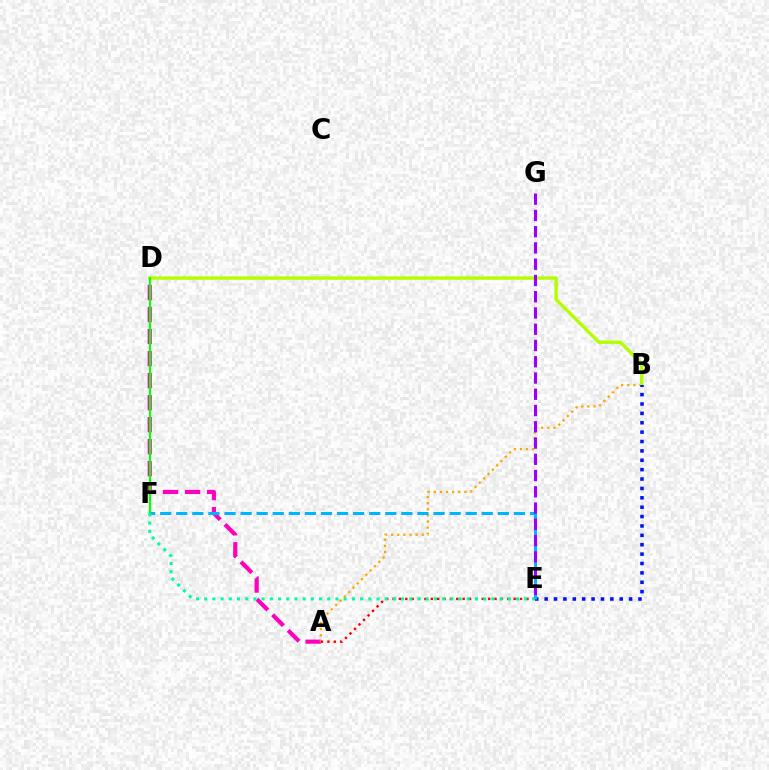{('A', 'D'): [{'color': '#ff00bd', 'line_style': 'dashed', 'thickness': 2.99}], ('A', 'B'): [{'color': '#ffa500', 'line_style': 'dotted', 'thickness': 1.66}], ('B', 'D'): [{'color': '#b3ff00', 'line_style': 'solid', 'thickness': 2.43}], ('D', 'F'): [{'color': '#08ff00', 'line_style': 'solid', 'thickness': 1.6}], ('A', 'E'): [{'color': '#ff0000', 'line_style': 'dotted', 'thickness': 1.73}], ('B', 'E'): [{'color': '#0010ff', 'line_style': 'dotted', 'thickness': 2.55}], ('E', 'F'): [{'color': '#00b5ff', 'line_style': 'dashed', 'thickness': 2.18}, {'color': '#00ff9d', 'line_style': 'dotted', 'thickness': 2.23}], ('E', 'G'): [{'color': '#9b00ff', 'line_style': 'dashed', 'thickness': 2.21}]}